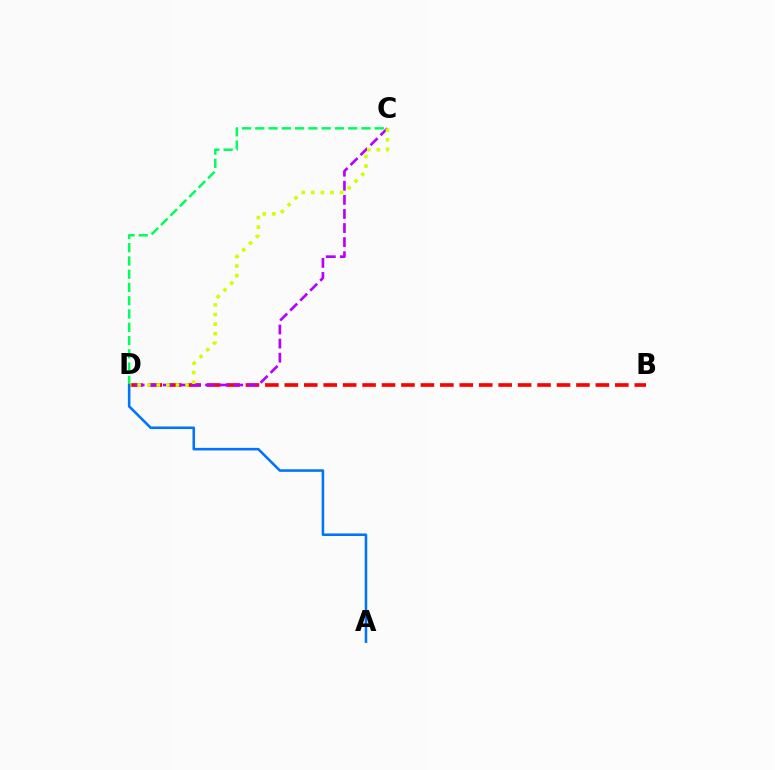{('B', 'D'): [{'color': '#ff0000', 'line_style': 'dashed', 'thickness': 2.64}], ('C', 'D'): [{'color': '#00ff5c', 'line_style': 'dashed', 'thickness': 1.8}, {'color': '#b900ff', 'line_style': 'dashed', 'thickness': 1.91}, {'color': '#d1ff00', 'line_style': 'dotted', 'thickness': 2.6}], ('A', 'D'): [{'color': '#0074ff', 'line_style': 'solid', 'thickness': 1.85}]}